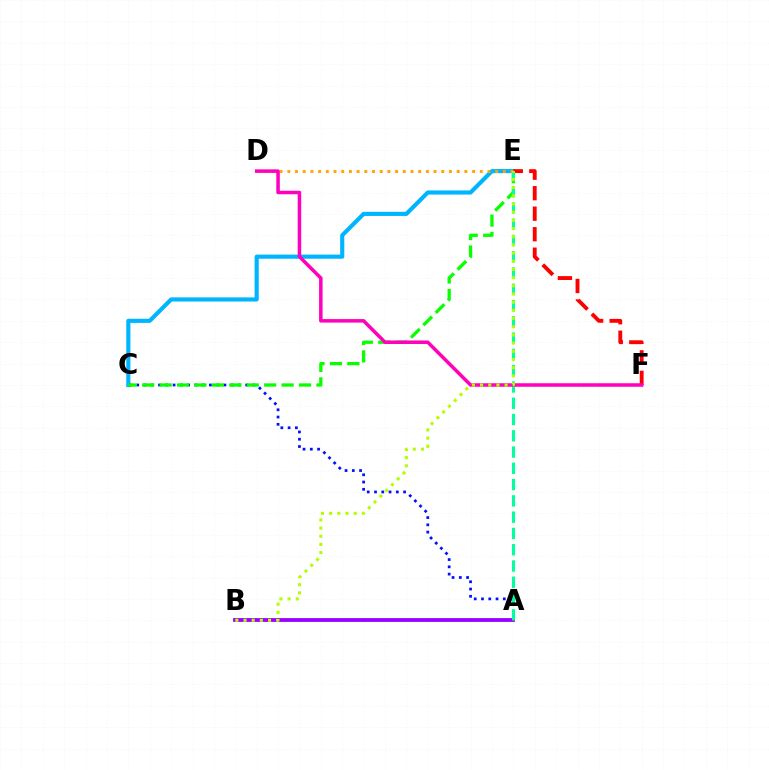{('C', 'E'): [{'color': '#00b5ff', 'line_style': 'solid', 'thickness': 2.97}, {'color': '#08ff00', 'line_style': 'dashed', 'thickness': 2.37}], ('A', 'C'): [{'color': '#0010ff', 'line_style': 'dotted', 'thickness': 1.97}], ('A', 'B'): [{'color': '#9b00ff', 'line_style': 'solid', 'thickness': 2.74}], ('E', 'F'): [{'color': '#ff0000', 'line_style': 'dashed', 'thickness': 2.79}], ('A', 'E'): [{'color': '#00ff9d', 'line_style': 'dashed', 'thickness': 2.21}], ('D', 'E'): [{'color': '#ffa500', 'line_style': 'dotted', 'thickness': 2.09}], ('D', 'F'): [{'color': '#ff00bd', 'line_style': 'solid', 'thickness': 2.53}], ('B', 'E'): [{'color': '#b3ff00', 'line_style': 'dotted', 'thickness': 2.22}]}